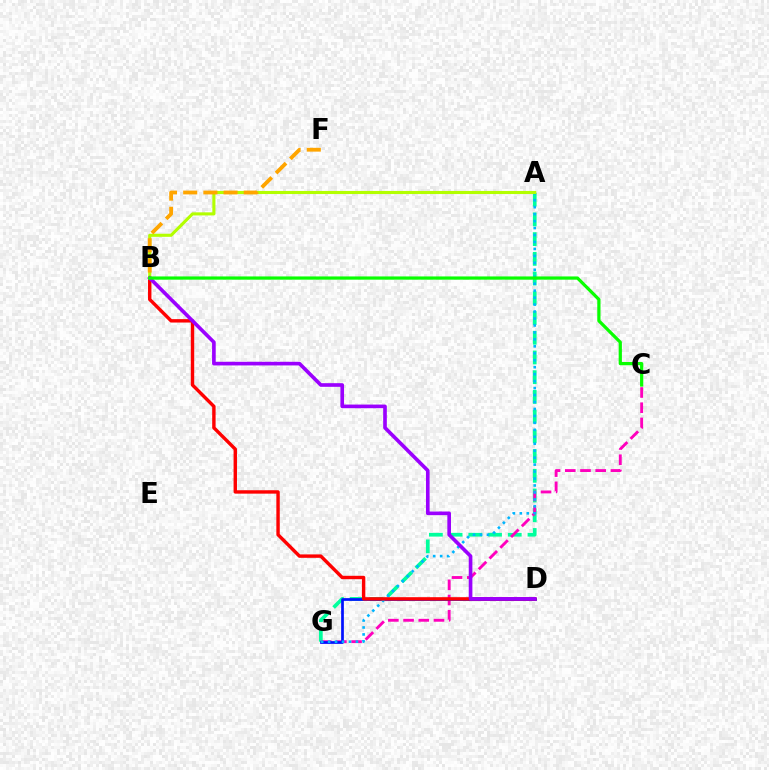{('A', 'G'): [{'color': '#00ff9d', 'line_style': 'dashed', 'thickness': 2.68}, {'color': '#00b5ff', 'line_style': 'dotted', 'thickness': 1.89}], ('C', 'G'): [{'color': '#ff00bd', 'line_style': 'dashed', 'thickness': 2.07}], ('D', 'G'): [{'color': '#0010ff', 'line_style': 'solid', 'thickness': 1.96}], ('B', 'D'): [{'color': '#ff0000', 'line_style': 'solid', 'thickness': 2.45}, {'color': '#9b00ff', 'line_style': 'solid', 'thickness': 2.62}], ('A', 'B'): [{'color': '#b3ff00', 'line_style': 'solid', 'thickness': 2.23}], ('B', 'C'): [{'color': '#08ff00', 'line_style': 'solid', 'thickness': 2.32}], ('B', 'F'): [{'color': '#ffa500', 'line_style': 'dashed', 'thickness': 2.74}]}